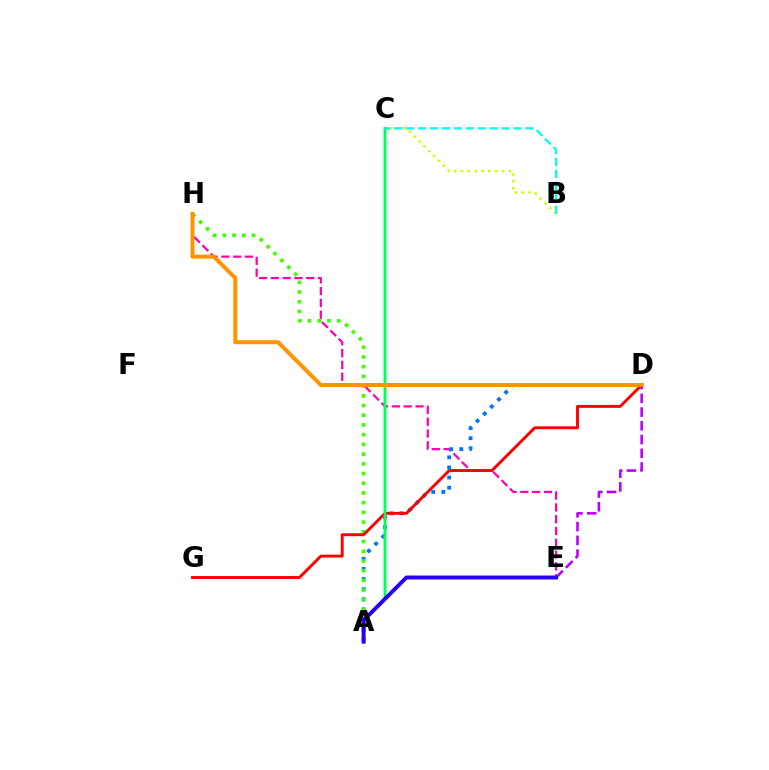{('E', 'H'): [{'color': '#ff00ac', 'line_style': 'dashed', 'thickness': 1.6}], ('A', 'D'): [{'color': '#0074ff', 'line_style': 'dotted', 'thickness': 2.75}], ('A', 'H'): [{'color': '#3dff00', 'line_style': 'dotted', 'thickness': 2.64}], ('D', 'G'): [{'color': '#ff0000', 'line_style': 'solid', 'thickness': 2.1}], ('D', 'E'): [{'color': '#b900ff', 'line_style': 'dashed', 'thickness': 1.87}], ('A', 'C'): [{'color': '#00ff5c', 'line_style': 'solid', 'thickness': 2.09}], ('B', 'C'): [{'color': '#d1ff00', 'line_style': 'dotted', 'thickness': 1.86}, {'color': '#00fff6', 'line_style': 'dashed', 'thickness': 1.62}], ('D', 'H'): [{'color': '#ff9400', 'line_style': 'solid', 'thickness': 2.88}], ('A', 'E'): [{'color': '#2500ff', 'line_style': 'solid', 'thickness': 2.84}]}